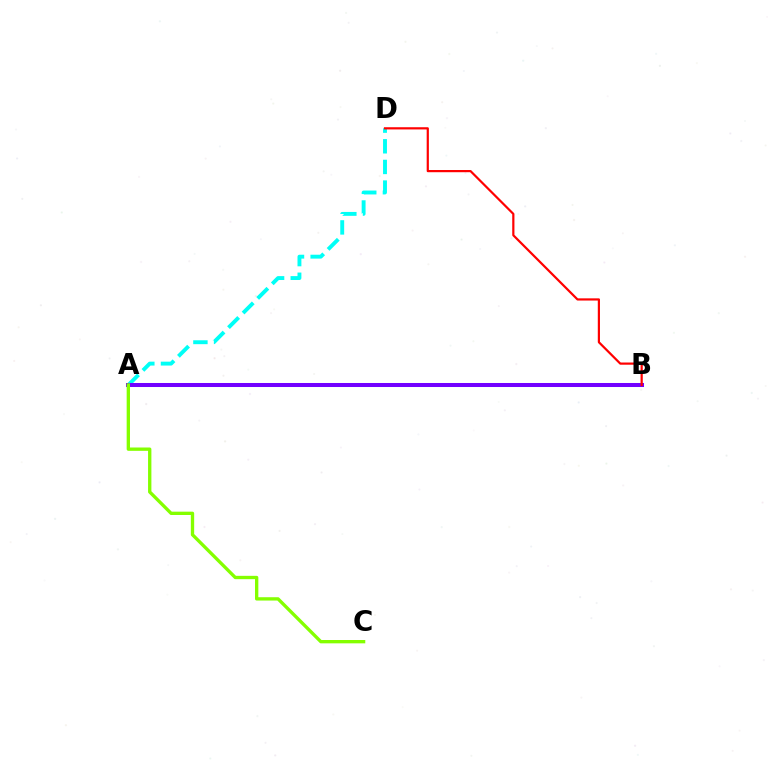{('A', 'D'): [{'color': '#00fff6', 'line_style': 'dashed', 'thickness': 2.81}], ('A', 'B'): [{'color': '#7200ff', 'line_style': 'solid', 'thickness': 2.89}], ('A', 'C'): [{'color': '#84ff00', 'line_style': 'solid', 'thickness': 2.4}], ('B', 'D'): [{'color': '#ff0000', 'line_style': 'solid', 'thickness': 1.59}]}